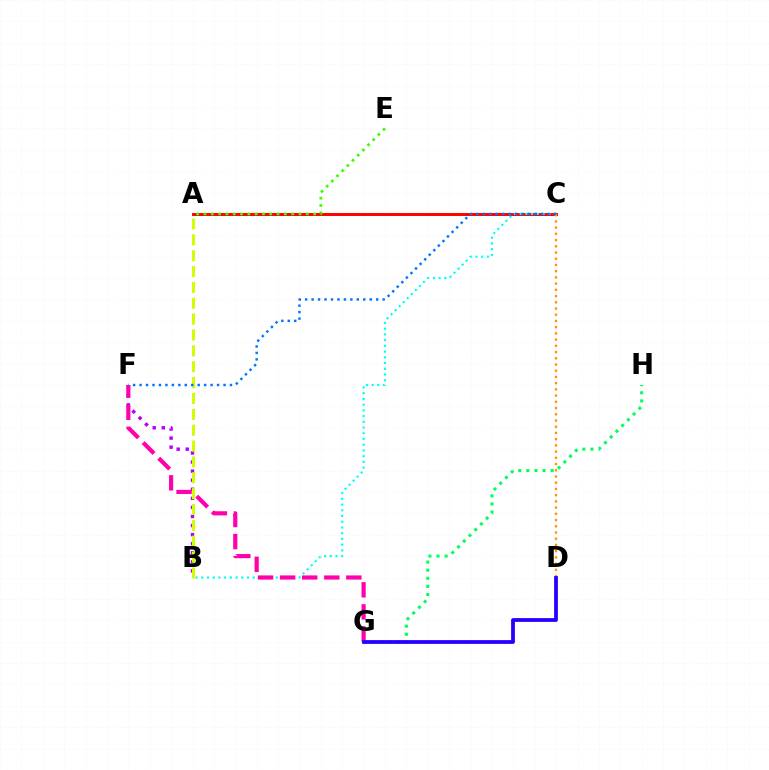{('A', 'C'): [{'color': '#ff0000', 'line_style': 'solid', 'thickness': 2.13}], ('B', 'F'): [{'color': '#b900ff', 'line_style': 'dotted', 'thickness': 2.46}], ('G', 'H'): [{'color': '#00ff5c', 'line_style': 'dotted', 'thickness': 2.2}], ('A', 'E'): [{'color': '#3dff00', 'line_style': 'dotted', 'thickness': 1.99}], ('B', 'C'): [{'color': '#00fff6', 'line_style': 'dotted', 'thickness': 1.56}], ('F', 'G'): [{'color': '#ff00ac', 'line_style': 'dashed', 'thickness': 3.0}], ('A', 'B'): [{'color': '#d1ff00', 'line_style': 'dashed', 'thickness': 2.15}], ('C', 'D'): [{'color': '#ff9400', 'line_style': 'dotted', 'thickness': 1.69}], ('D', 'G'): [{'color': '#2500ff', 'line_style': 'solid', 'thickness': 2.71}], ('C', 'F'): [{'color': '#0074ff', 'line_style': 'dotted', 'thickness': 1.75}]}